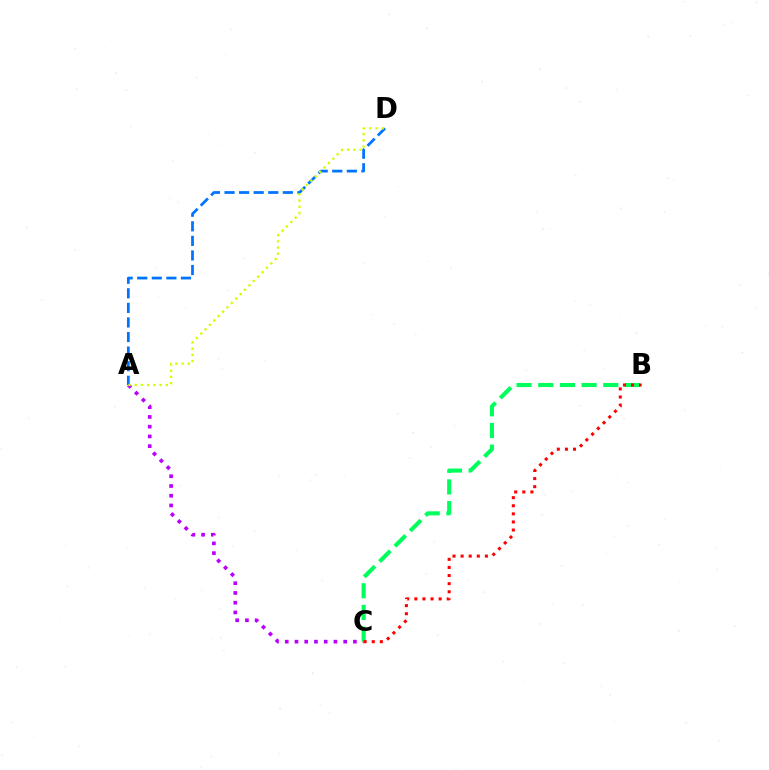{('A', 'C'): [{'color': '#b900ff', 'line_style': 'dotted', 'thickness': 2.65}], ('B', 'C'): [{'color': '#00ff5c', 'line_style': 'dashed', 'thickness': 2.95}, {'color': '#ff0000', 'line_style': 'dotted', 'thickness': 2.2}], ('A', 'D'): [{'color': '#0074ff', 'line_style': 'dashed', 'thickness': 1.98}, {'color': '#d1ff00', 'line_style': 'dotted', 'thickness': 1.69}]}